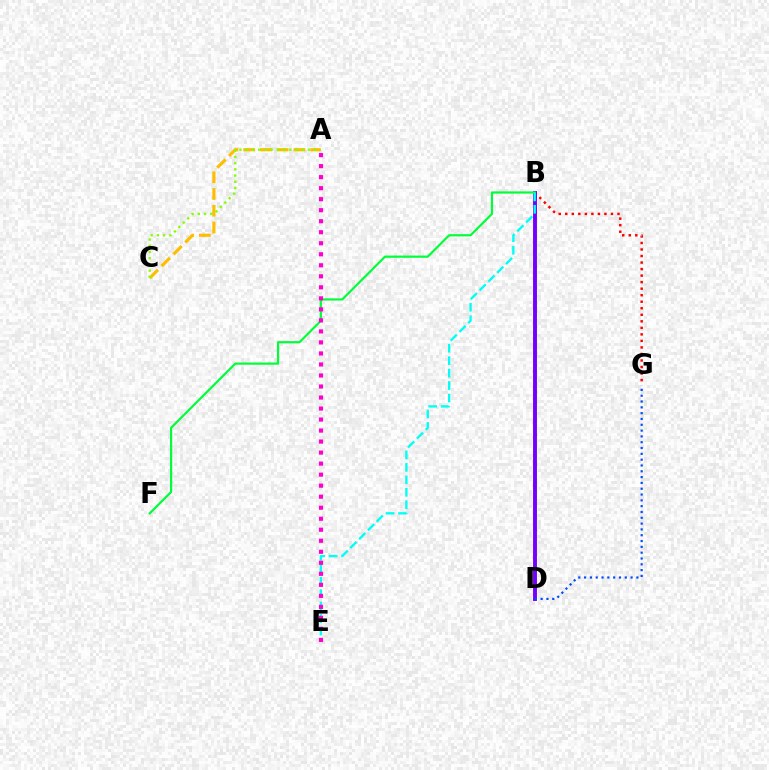{('B', 'G'): [{'color': '#ff0000', 'line_style': 'dotted', 'thickness': 1.77}], ('A', 'C'): [{'color': '#ffbd00', 'line_style': 'dashed', 'thickness': 2.28}, {'color': '#84ff00', 'line_style': 'dotted', 'thickness': 1.69}], ('B', 'D'): [{'color': '#7200ff', 'line_style': 'solid', 'thickness': 2.81}], ('B', 'F'): [{'color': '#00ff39', 'line_style': 'solid', 'thickness': 1.59}], ('D', 'G'): [{'color': '#004bff', 'line_style': 'dotted', 'thickness': 1.58}], ('B', 'E'): [{'color': '#00fff6', 'line_style': 'dashed', 'thickness': 1.69}], ('A', 'E'): [{'color': '#ff00cf', 'line_style': 'dotted', 'thickness': 2.99}]}